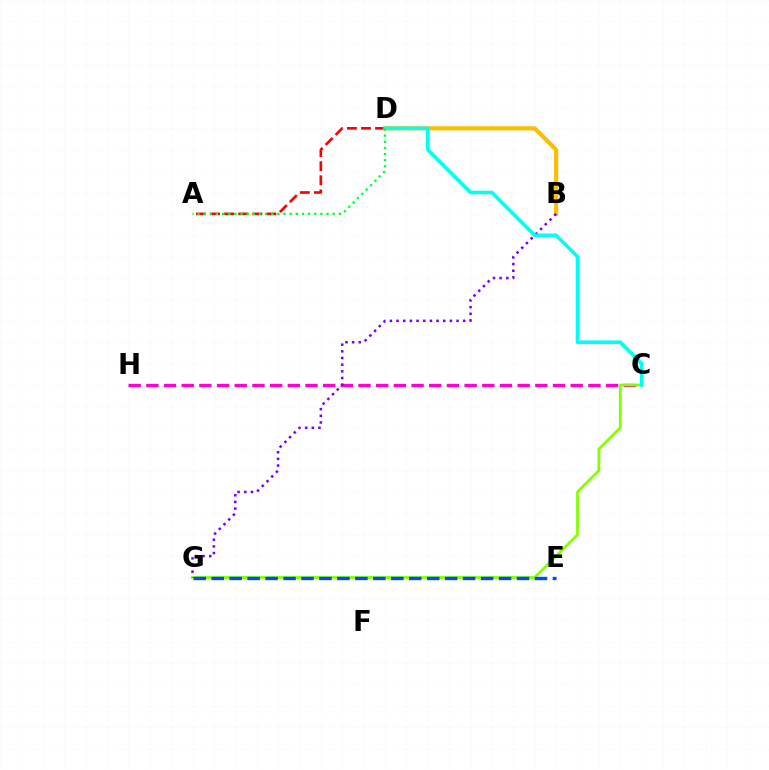{('B', 'D'): [{'color': '#ffbd00', 'line_style': 'solid', 'thickness': 2.97}], ('A', 'D'): [{'color': '#ff0000', 'line_style': 'dashed', 'thickness': 1.91}, {'color': '#00ff39', 'line_style': 'dotted', 'thickness': 1.67}], ('C', 'H'): [{'color': '#ff00cf', 'line_style': 'dashed', 'thickness': 2.4}], ('C', 'G'): [{'color': '#84ff00', 'line_style': 'solid', 'thickness': 1.99}], ('B', 'G'): [{'color': '#7200ff', 'line_style': 'dotted', 'thickness': 1.81}], ('C', 'D'): [{'color': '#00fff6', 'line_style': 'solid', 'thickness': 2.61}], ('E', 'G'): [{'color': '#004bff', 'line_style': 'dashed', 'thickness': 2.44}]}